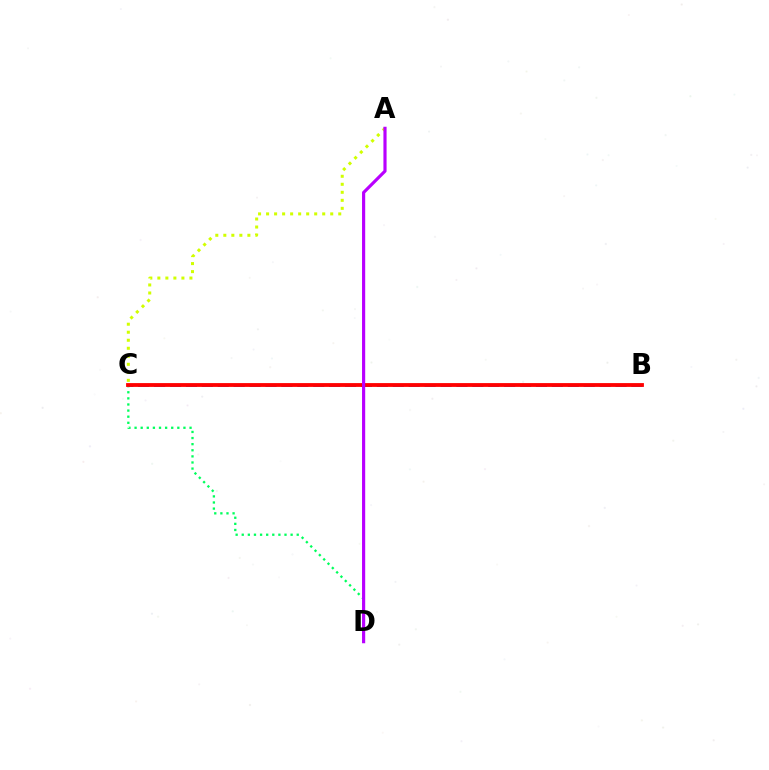{('C', 'D'): [{'color': '#00ff5c', 'line_style': 'dotted', 'thickness': 1.66}], ('B', 'C'): [{'color': '#0074ff', 'line_style': 'dashed', 'thickness': 2.16}, {'color': '#ff0000', 'line_style': 'solid', 'thickness': 2.74}], ('A', 'C'): [{'color': '#d1ff00', 'line_style': 'dotted', 'thickness': 2.18}], ('A', 'D'): [{'color': '#b900ff', 'line_style': 'solid', 'thickness': 2.28}]}